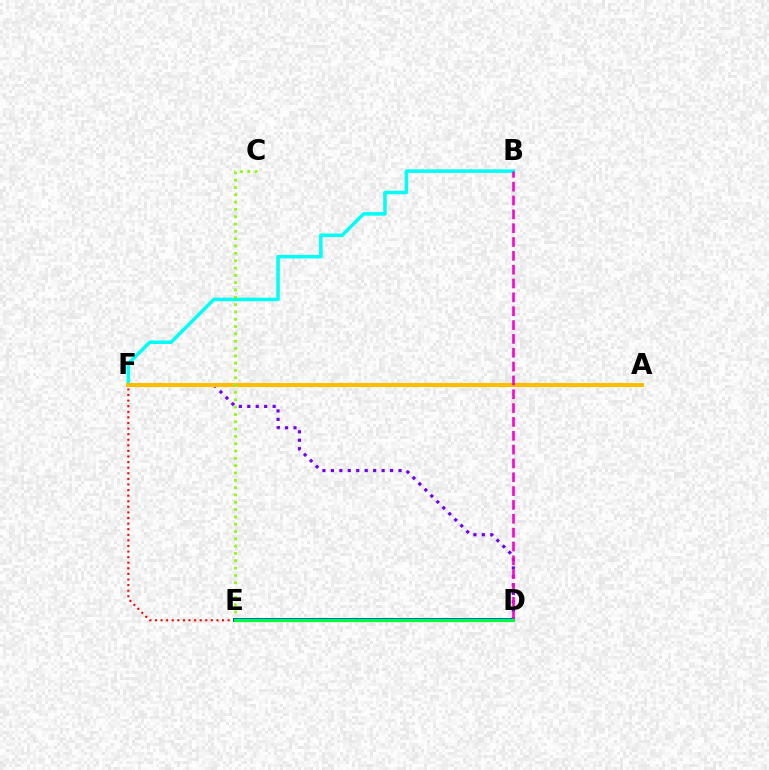{('D', 'F'): [{'color': '#7200ff', 'line_style': 'dotted', 'thickness': 2.3}], ('B', 'F'): [{'color': '#00fff6', 'line_style': 'solid', 'thickness': 2.54}], ('A', 'F'): [{'color': '#ffbd00', 'line_style': 'solid', 'thickness': 2.91}], ('C', 'E'): [{'color': '#84ff00', 'line_style': 'dotted', 'thickness': 1.99}], ('E', 'F'): [{'color': '#ff0000', 'line_style': 'dotted', 'thickness': 1.52}], ('D', 'E'): [{'color': '#004bff', 'line_style': 'solid', 'thickness': 2.85}, {'color': '#00ff39', 'line_style': 'solid', 'thickness': 2.35}], ('B', 'D'): [{'color': '#ff00cf', 'line_style': 'dashed', 'thickness': 1.88}]}